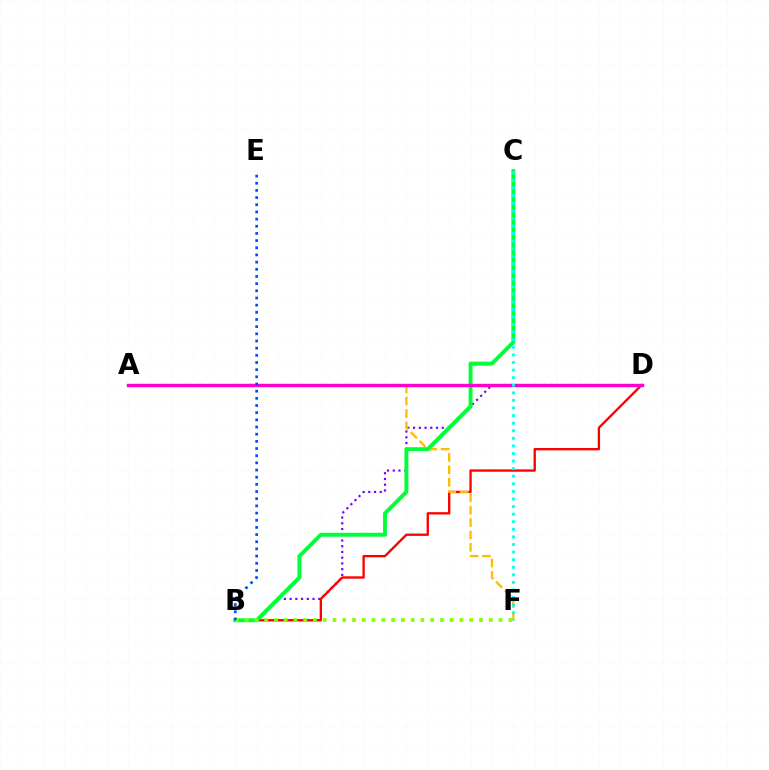{('B', 'D'): [{'color': '#7200ff', 'line_style': 'dotted', 'thickness': 1.56}, {'color': '#ff0000', 'line_style': 'solid', 'thickness': 1.69}], ('A', 'F'): [{'color': '#ffbd00', 'line_style': 'dashed', 'thickness': 1.68}], ('B', 'C'): [{'color': '#00ff39', 'line_style': 'solid', 'thickness': 2.83}], ('A', 'D'): [{'color': '#ff00cf', 'line_style': 'solid', 'thickness': 2.42}], ('C', 'F'): [{'color': '#00fff6', 'line_style': 'dotted', 'thickness': 2.06}], ('B', 'F'): [{'color': '#84ff00', 'line_style': 'dotted', 'thickness': 2.65}], ('B', 'E'): [{'color': '#004bff', 'line_style': 'dotted', 'thickness': 1.95}]}